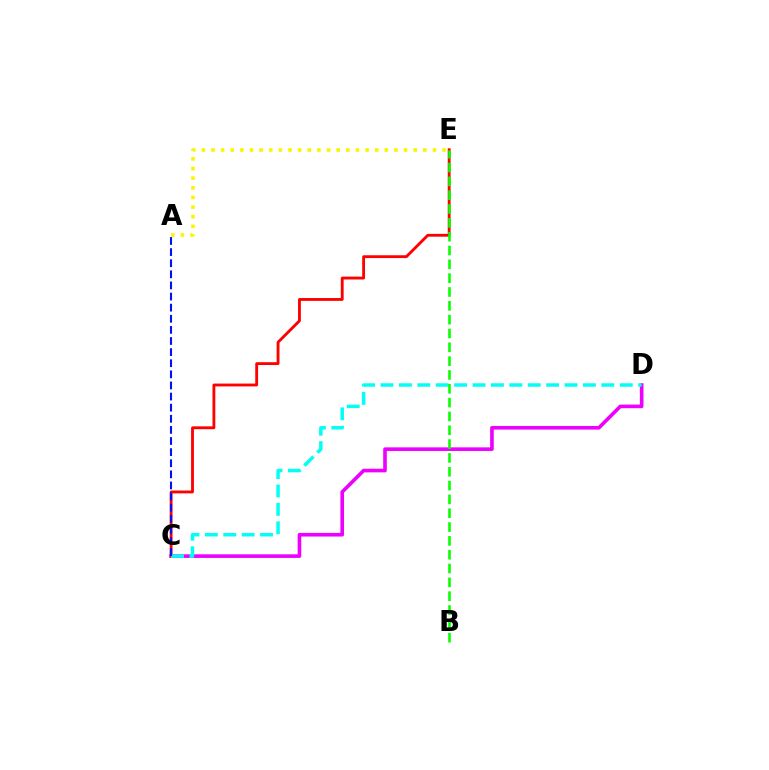{('C', 'D'): [{'color': '#ee00ff', 'line_style': 'solid', 'thickness': 2.6}, {'color': '#00fff6', 'line_style': 'dashed', 'thickness': 2.5}], ('C', 'E'): [{'color': '#ff0000', 'line_style': 'solid', 'thickness': 2.05}], ('A', 'E'): [{'color': '#fcf500', 'line_style': 'dotted', 'thickness': 2.62}], ('B', 'E'): [{'color': '#08ff00', 'line_style': 'dashed', 'thickness': 1.88}], ('A', 'C'): [{'color': '#0010ff', 'line_style': 'dashed', 'thickness': 1.51}]}